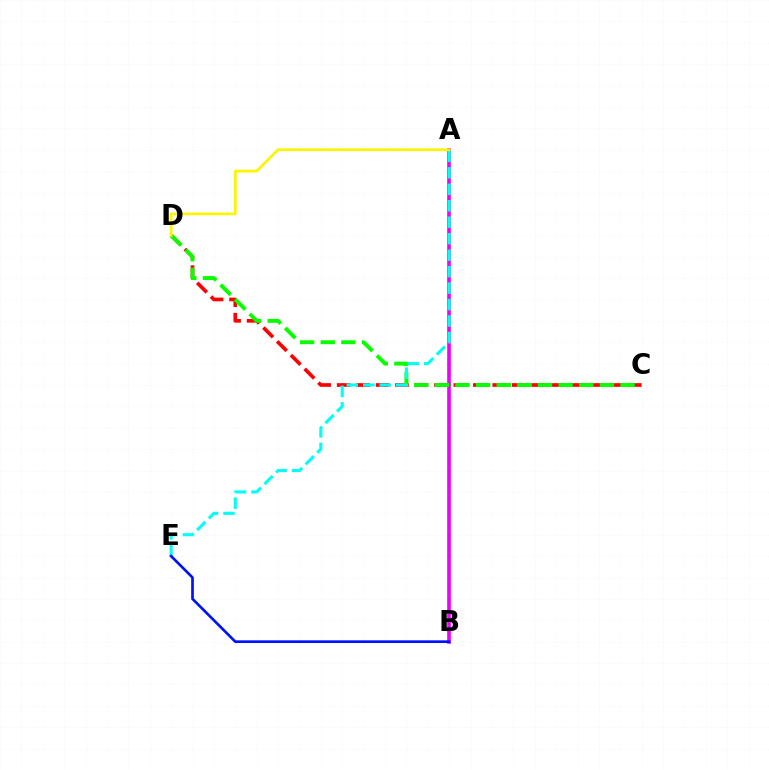{('A', 'B'): [{'color': '#ee00ff', 'line_style': 'solid', 'thickness': 2.62}], ('C', 'D'): [{'color': '#ff0000', 'line_style': 'dashed', 'thickness': 2.64}, {'color': '#08ff00', 'line_style': 'dashed', 'thickness': 2.8}], ('A', 'E'): [{'color': '#00fff6', 'line_style': 'dashed', 'thickness': 2.24}], ('B', 'E'): [{'color': '#0010ff', 'line_style': 'solid', 'thickness': 1.93}], ('A', 'D'): [{'color': '#fcf500', 'line_style': 'solid', 'thickness': 1.97}]}